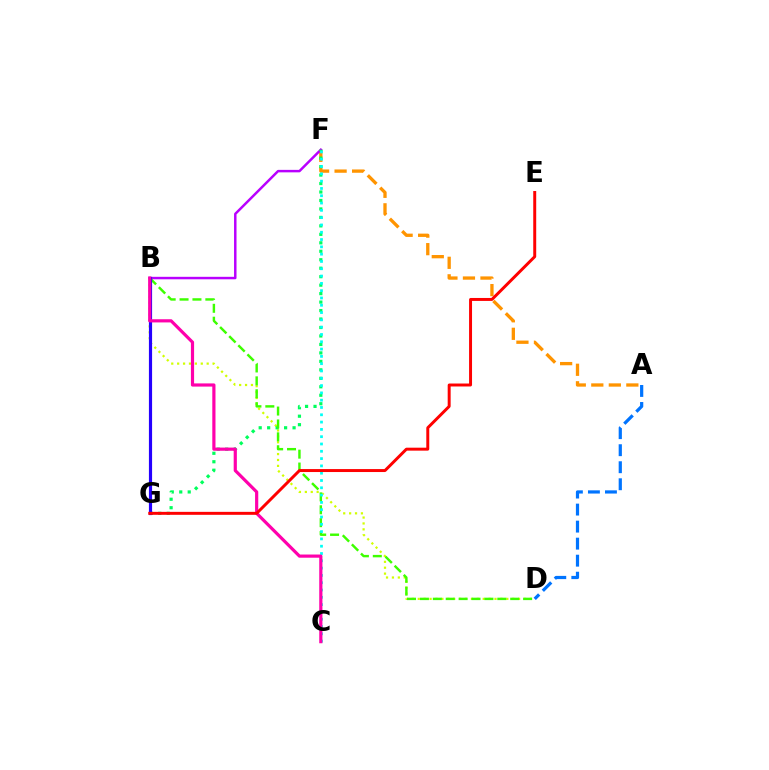{('A', 'D'): [{'color': '#0074ff', 'line_style': 'dashed', 'thickness': 2.31}], ('B', 'D'): [{'color': '#d1ff00', 'line_style': 'dotted', 'thickness': 1.6}, {'color': '#3dff00', 'line_style': 'dashed', 'thickness': 1.75}], ('A', 'F'): [{'color': '#ff9400', 'line_style': 'dashed', 'thickness': 2.38}], ('B', 'F'): [{'color': '#b900ff', 'line_style': 'solid', 'thickness': 1.78}], ('F', 'G'): [{'color': '#00ff5c', 'line_style': 'dotted', 'thickness': 2.3}], ('B', 'G'): [{'color': '#2500ff', 'line_style': 'solid', 'thickness': 2.29}], ('C', 'F'): [{'color': '#00fff6', 'line_style': 'dotted', 'thickness': 1.98}], ('B', 'C'): [{'color': '#ff00ac', 'line_style': 'solid', 'thickness': 2.29}], ('E', 'G'): [{'color': '#ff0000', 'line_style': 'solid', 'thickness': 2.13}]}